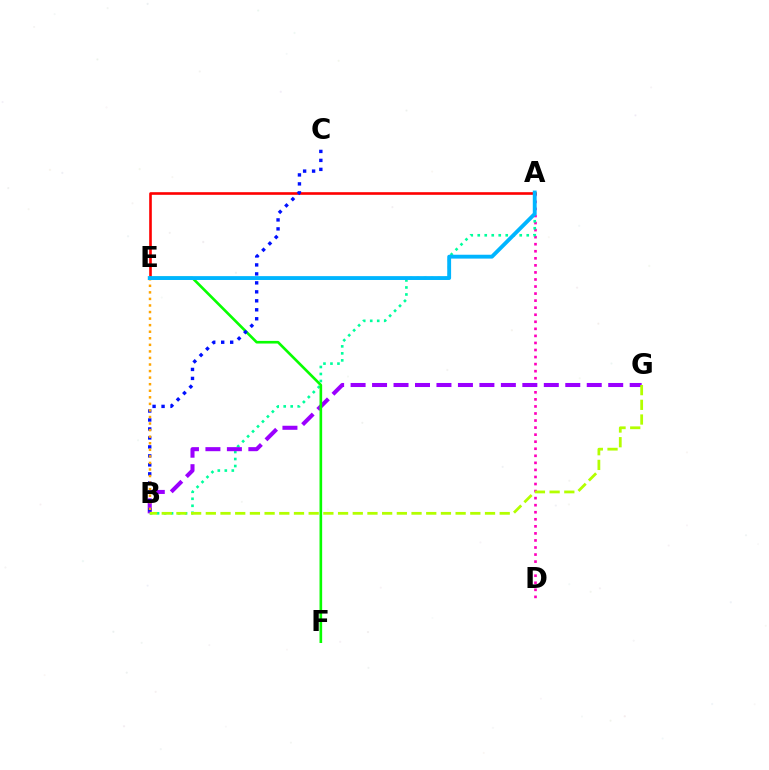{('A', 'D'): [{'color': '#ff00bd', 'line_style': 'dotted', 'thickness': 1.92}], ('A', 'B'): [{'color': '#00ff9d', 'line_style': 'dotted', 'thickness': 1.9}], ('A', 'E'): [{'color': '#ff0000', 'line_style': 'solid', 'thickness': 1.89}, {'color': '#00b5ff', 'line_style': 'solid', 'thickness': 2.78}], ('B', 'G'): [{'color': '#9b00ff', 'line_style': 'dashed', 'thickness': 2.92}, {'color': '#b3ff00', 'line_style': 'dashed', 'thickness': 2.0}], ('E', 'F'): [{'color': '#08ff00', 'line_style': 'solid', 'thickness': 1.9}], ('B', 'C'): [{'color': '#0010ff', 'line_style': 'dotted', 'thickness': 2.44}], ('B', 'E'): [{'color': '#ffa500', 'line_style': 'dotted', 'thickness': 1.78}]}